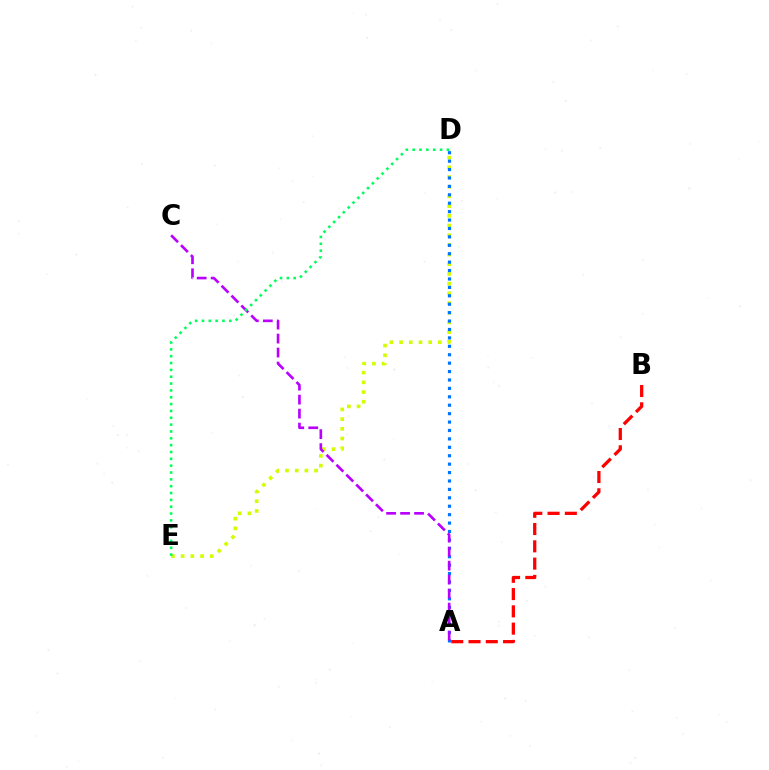{('A', 'B'): [{'color': '#ff0000', 'line_style': 'dashed', 'thickness': 2.35}], ('D', 'E'): [{'color': '#d1ff00', 'line_style': 'dotted', 'thickness': 2.63}, {'color': '#00ff5c', 'line_style': 'dotted', 'thickness': 1.86}], ('A', 'D'): [{'color': '#0074ff', 'line_style': 'dotted', 'thickness': 2.29}], ('A', 'C'): [{'color': '#b900ff', 'line_style': 'dashed', 'thickness': 1.9}]}